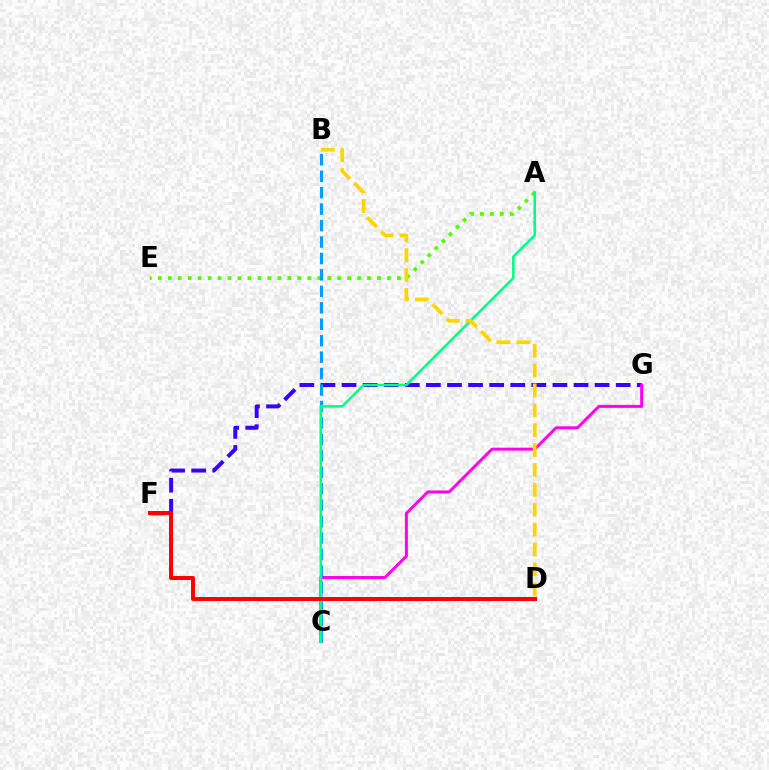{('F', 'G'): [{'color': '#3700ff', 'line_style': 'dashed', 'thickness': 2.86}], ('C', 'G'): [{'color': '#ff00ed', 'line_style': 'solid', 'thickness': 2.13}], ('A', 'E'): [{'color': '#4fff00', 'line_style': 'dotted', 'thickness': 2.71}], ('B', 'C'): [{'color': '#009eff', 'line_style': 'dashed', 'thickness': 2.23}], ('A', 'C'): [{'color': '#00ff86', 'line_style': 'solid', 'thickness': 1.84}], ('D', 'F'): [{'color': '#ff0000', 'line_style': 'solid', 'thickness': 2.85}], ('B', 'D'): [{'color': '#ffd500', 'line_style': 'dashed', 'thickness': 2.7}]}